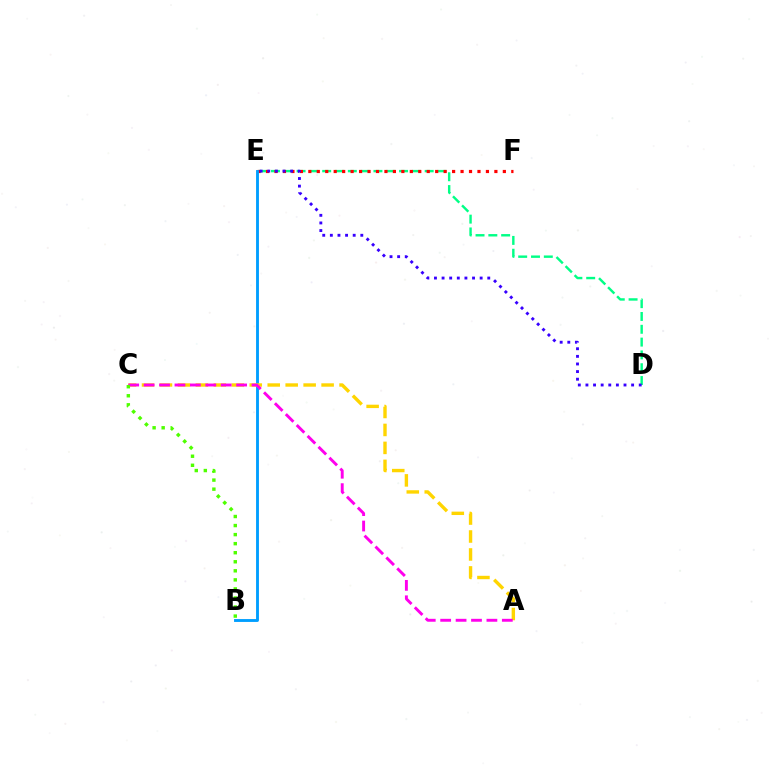{('D', 'E'): [{'color': '#00ff86', 'line_style': 'dashed', 'thickness': 1.74}, {'color': '#3700ff', 'line_style': 'dotted', 'thickness': 2.07}], ('E', 'F'): [{'color': '#ff0000', 'line_style': 'dotted', 'thickness': 2.3}], ('B', 'E'): [{'color': '#009eff', 'line_style': 'solid', 'thickness': 2.07}], ('A', 'C'): [{'color': '#ffd500', 'line_style': 'dashed', 'thickness': 2.44}, {'color': '#ff00ed', 'line_style': 'dashed', 'thickness': 2.09}], ('B', 'C'): [{'color': '#4fff00', 'line_style': 'dotted', 'thickness': 2.46}]}